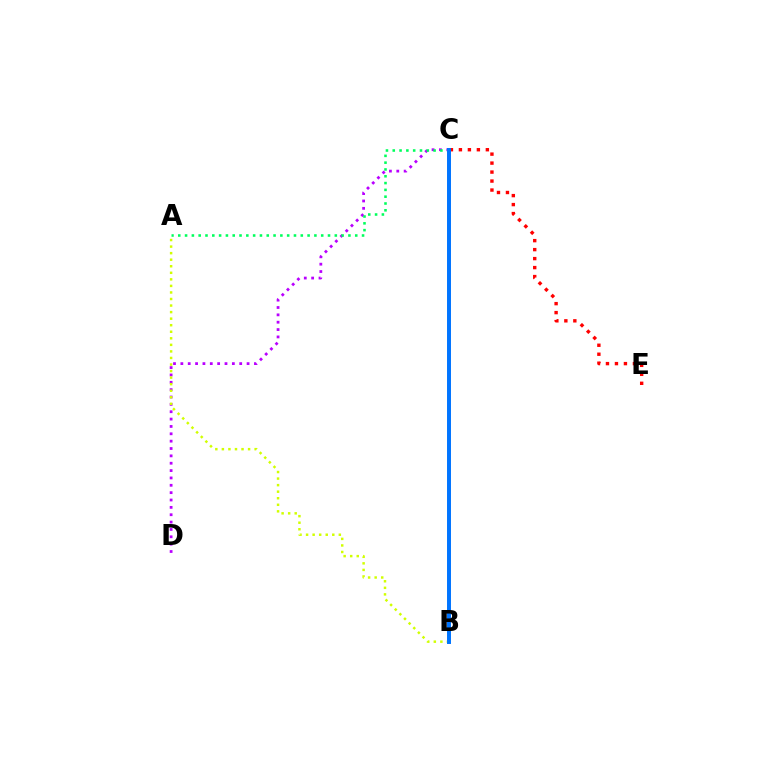{('C', 'E'): [{'color': '#ff0000', 'line_style': 'dotted', 'thickness': 2.44}], ('C', 'D'): [{'color': '#b900ff', 'line_style': 'dotted', 'thickness': 2.0}], ('A', 'C'): [{'color': '#00ff5c', 'line_style': 'dotted', 'thickness': 1.85}], ('A', 'B'): [{'color': '#d1ff00', 'line_style': 'dotted', 'thickness': 1.78}], ('B', 'C'): [{'color': '#0074ff', 'line_style': 'solid', 'thickness': 2.85}]}